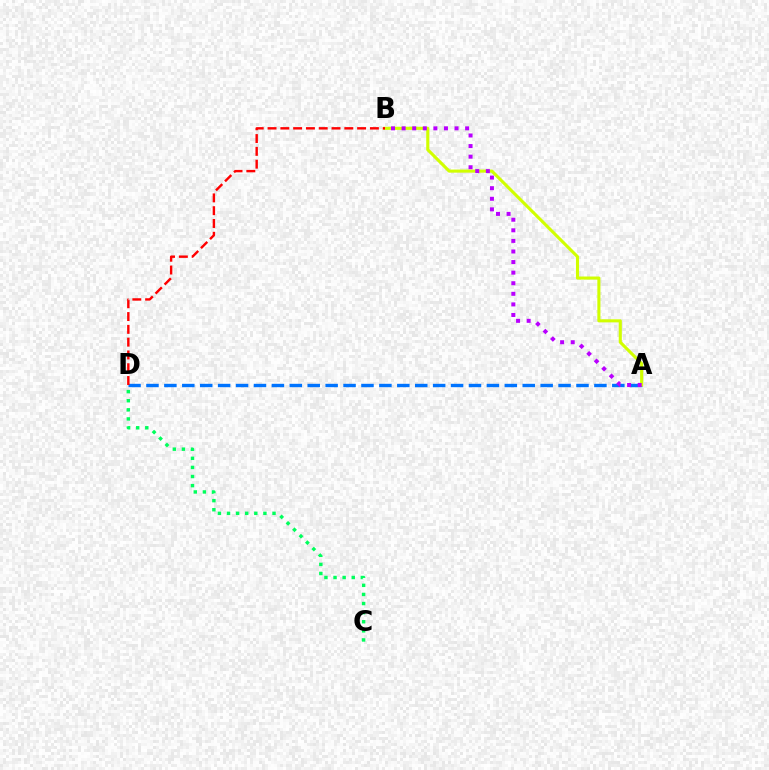{('A', 'D'): [{'color': '#0074ff', 'line_style': 'dashed', 'thickness': 2.43}], ('A', 'B'): [{'color': '#d1ff00', 'line_style': 'solid', 'thickness': 2.22}, {'color': '#b900ff', 'line_style': 'dotted', 'thickness': 2.88}], ('C', 'D'): [{'color': '#00ff5c', 'line_style': 'dotted', 'thickness': 2.47}], ('B', 'D'): [{'color': '#ff0000', 'line_style': 'dashed', 'thickness': 1.74}]}